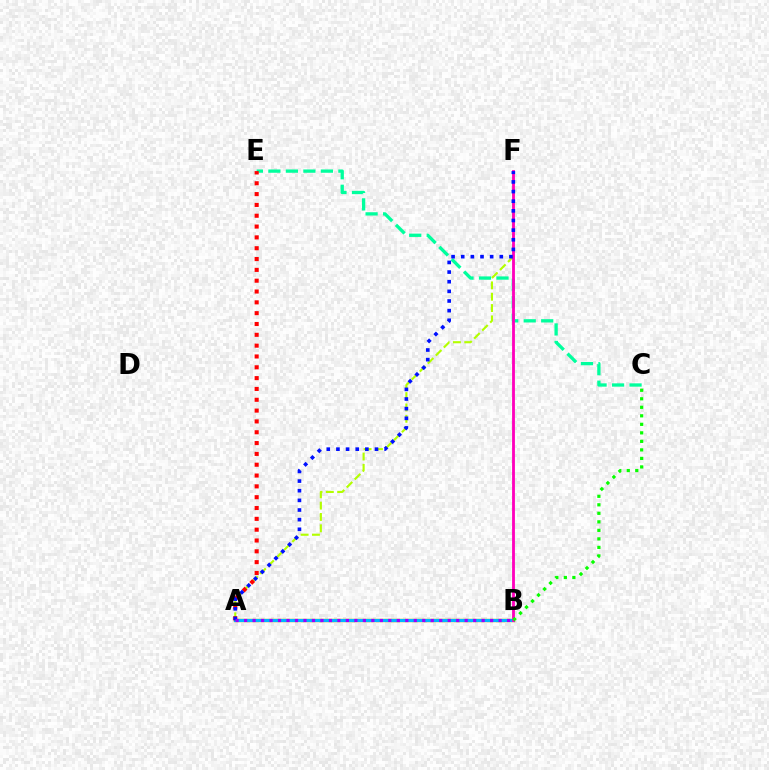{('A', 'F'): [{'color': '#b3ff00', 'line_style': 'dashed', 'thickness': 1.54}, {'color': '#0010ff', 'line_style': 'dotted', 'thickness': 2.62}], ('C', 'E'): [{'color': '#00ff9d', 'line_style': 'dashed', 'thickness': 2.38}], ('A', 'B'): [{'color': '#ffa500', 'line_style': 'solid', 'thickness': 2.44}, {'color': '#00b5ff', 'line_style': 'solid', 'thickness': 2.27}, {'color': '#9b00ff', 'line_style': 'dotted', 'thickness': 2.31}], ('A', 'E'): [{'color': '#ff0000', 'line_style': 'dotted', 'thickness': 2.94}], ('B', 'F'): [{'color': '#ff00bd', 'line_style': 'solid', 'thickness': 2.04}], ('B', 'C'): [{'color': '#08ff00', 'line_style': 'dotted', 'thickness': 2.31}]}